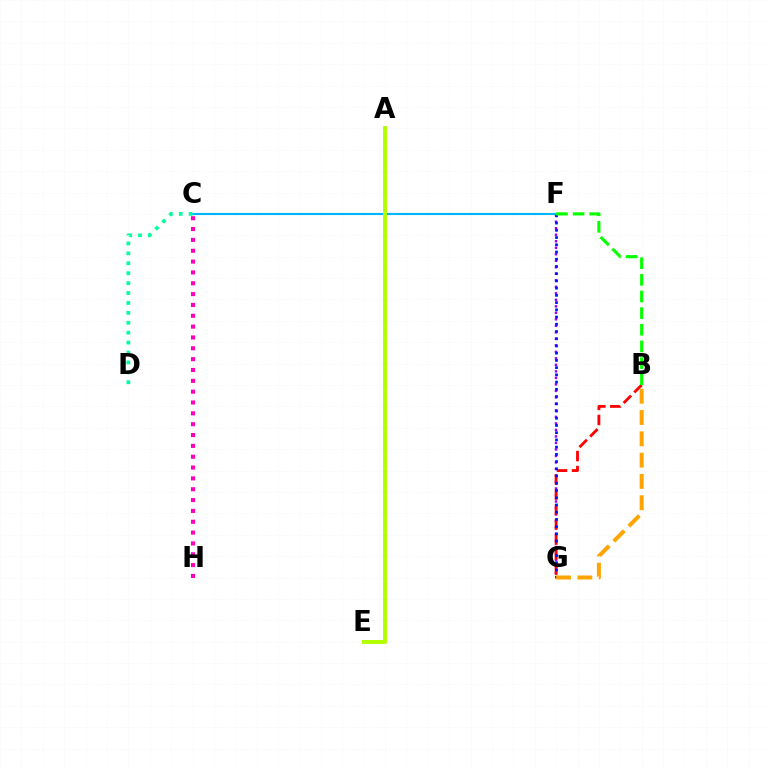{('F', 'G'): [{'color': '#9b00ff', 'line_style': 'dotted', 'thickness': 1.77}, {'color': '#0010ff', 'line_style': 'dotted', 'thickness': 1.96}], ('B', 'G'): [{'color': '#ff0000', 'line_style': 'dashed', 'thickness': 2.04}, {'color': '#ffa500', 'line_style': 'dashed', 'thickness': 2.89}], ('C', 'F'): [{'color': '#00b5ff', 'line_style': 'solid', 'thickness': 1.54}], ('A', 'E'): [{'color': '#b3ff00', 'line_style': 'solid', 'thickness': 2.84}], ('B', 'F'): [{'color': '#08ff00', 'line_style': 'dashed', 'thickness': 2.26}], ('C', 'D'): [{'color': '#00ff9d', 'line_style': 'dotted', 'thickness': 2.69}], ('C', 'H'): [{'color': '#ff00bd', 'line_style': 'dotted', 'thickness': 2.95}]}